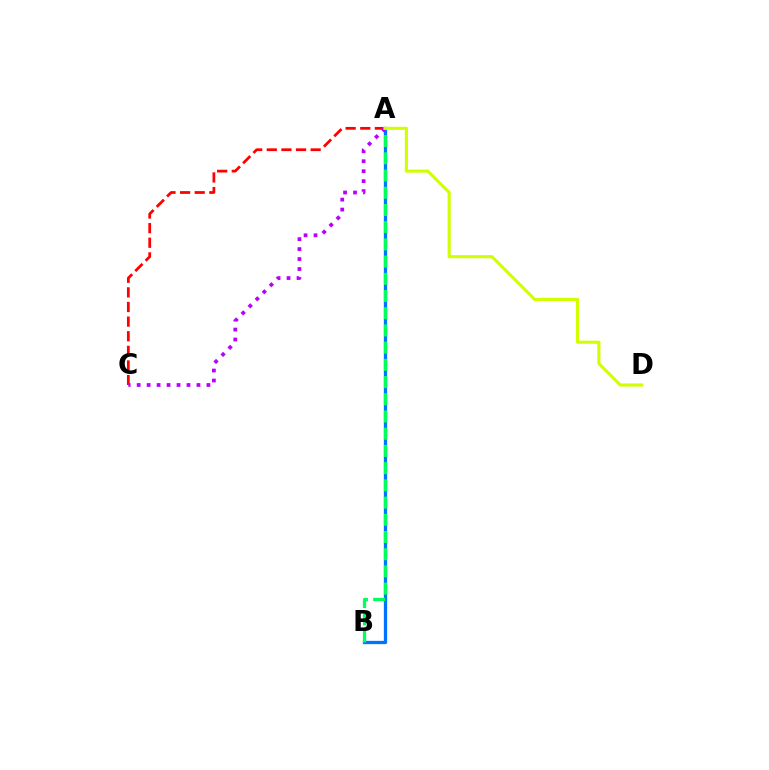{('A', 'B'): [{'color': '#0074ff', 'line_style': 'solid', 'thickness': 2.37}, {'color': '#00ff5c', 'line_style': 'dashed', 'thickness': 2.34}], ('A', 'C'): [{'color': '#ff0000', 'line_style': 'dashed', 'thickness': 1.99}, {'color': '#b900ff', 'line_style': 'dotted', 'thickness': 2.71}], ('A', 'D'): [{'color': '#d1ff00', 'line_style': 'solid', 'thickness': 2.23}]}